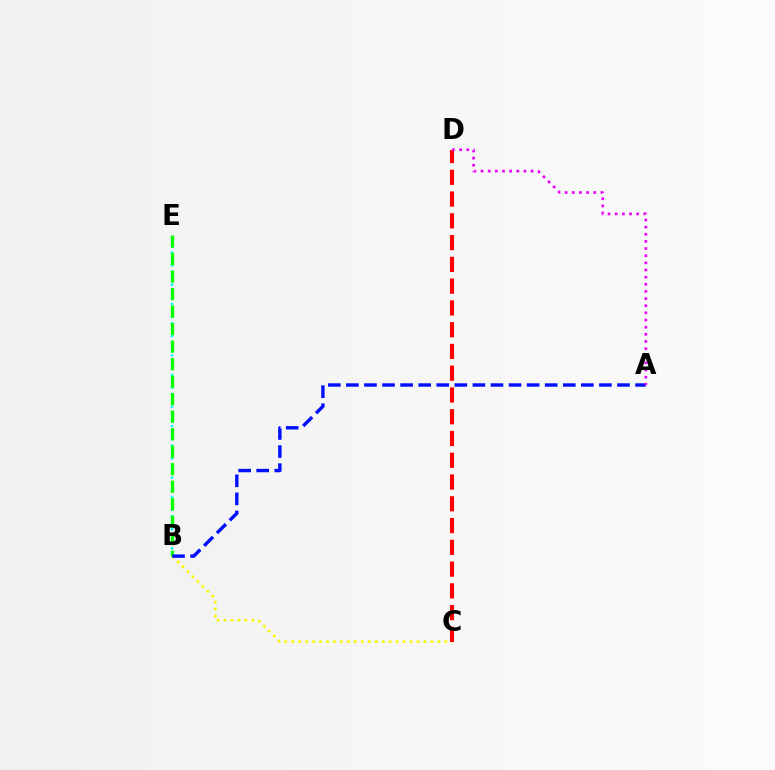{('B', 'C'): [{'color': '#fcf500', 'line_style': 'dotted', 'thickness': 1.89}], ('B', 'E'): [{'color': '#00fff6', 'line_style': 'dotted', 'thickness': 1.75}, {'color': '#08ff00', 'line_style': 'dashed', 'thickness': 2.38}], ('C', 'D'): [{'color': '#ff0000', 'line_style': 'dashed', 'thickness': 2.96}], ('A', 'B'): [{'color': '#0010ff', 'line_style': 'dashed', 'thickness': 2.46}], ('A', 'D'): [{'color': '#ee00ff', 'line_style': 'dotted', 'thickness': 1.94}]}